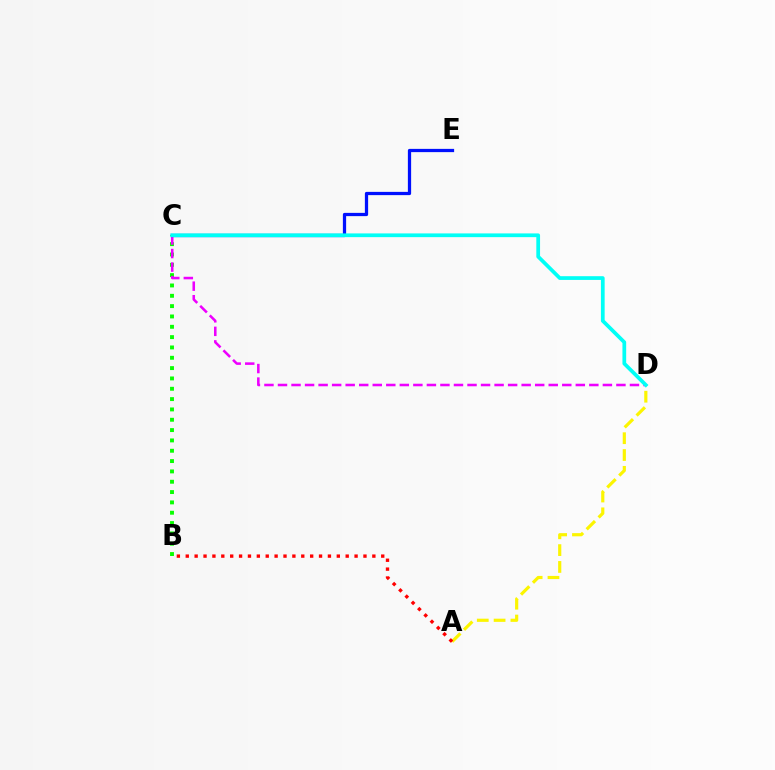{('A', 'D'): [{'color': '#fcf500', 'line_style': 'dashed', 'thickness': 2.28}], ('B', 'C'): [{'color': '#08ff00', 'line_style': 'dotted', 'thickness': 2.81}], ('C', 'D'): [{'color': '#ee00ff', 'line_style': 'dashed', 'thickness': 1.84}, {'color': '#00fff6', 'line_style': 'solid', 'thickness': 2.69}], ('C', 'E'): [{'color': '#0010ff', 'line_style': 'solid', 'thickness': 2.34}], ('A', 'B'): [{'color': '#ff0000', 'line_style': 'dotted', 'thickness': 2.41}]}